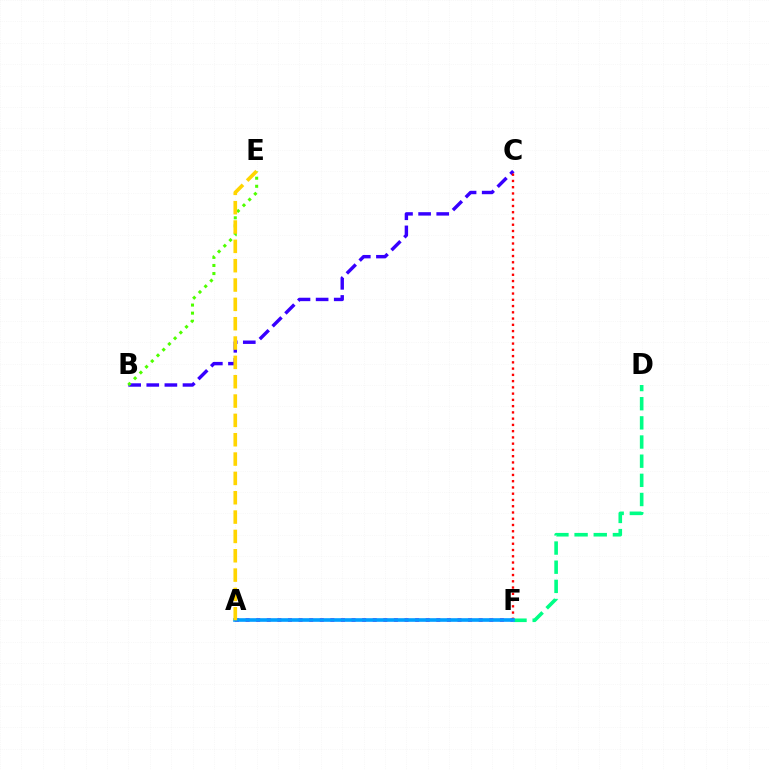{('A', 'F'): [{'color': '#ff00ed', 'line_style': 'dotted', 'thickness': 2.88}, {'color': '#009eff', 'line_style': 'solid', 'thickness': 2.61}], ('B', 'C'): [{'color': '#3700ff', 'line_style': 'dashed', 'thickness': 2.46}], ('C', 'F'): [{'color': '#ff0000', 'line_style': 'dotted', 'thickness': 1.7}], ('B', 'E'): [{'color': '#4fff00', 'line_style': 'dotted', 'thickness': 2.19}], ('D', 'F'): [{'color': '#00ff86', 'line_style': 'dashed', 'thickness': 2.6}], ('A', 'E'): [{'color': '#ffd500', 'line_style': 'dashed', 'thickness': 2.63}]}